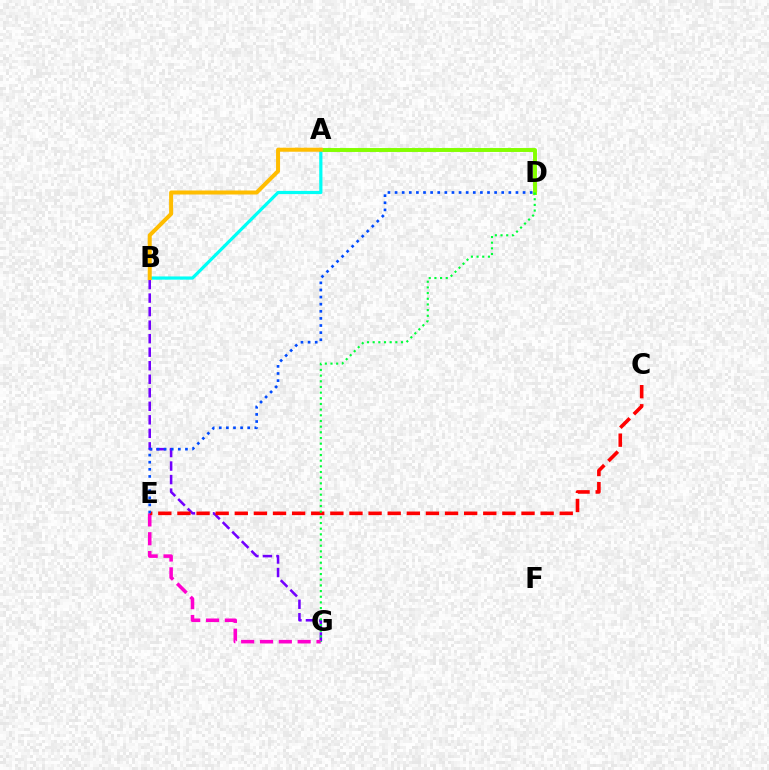{('B', 'G'): [{'color': '#7200ff', 'line_style': 'dashed', 'thickness': 1.84}], ('E', 'G'): [{'color': '#ff00cf', 'line_style': 'dashed', 'thickness': 2.56}], ('C', 'E'): [{'color': '#ff0000', 'line_style': 'dashed', 'thickness': 2.6}], ('D', 'E'): [{'color': '#004bff', 'line_style': 'dotted', 'thickness': 1.93}], ('A', 'D'): [{'color': '#84ff00', 'line_style': 'solid', 'thickness': 2.83}], ('A', 'B'): [{'color': '#00fff6', 'line_style': 'solid', 'thickness': 2.31}, {'color': '#ffbd00', 'line_style': 'solid', 'thickness': 2.89}], ('D', 'G'): [{'color': '#00ff39', 'line_style': 'dotted', 'thickness': 1.54}]}